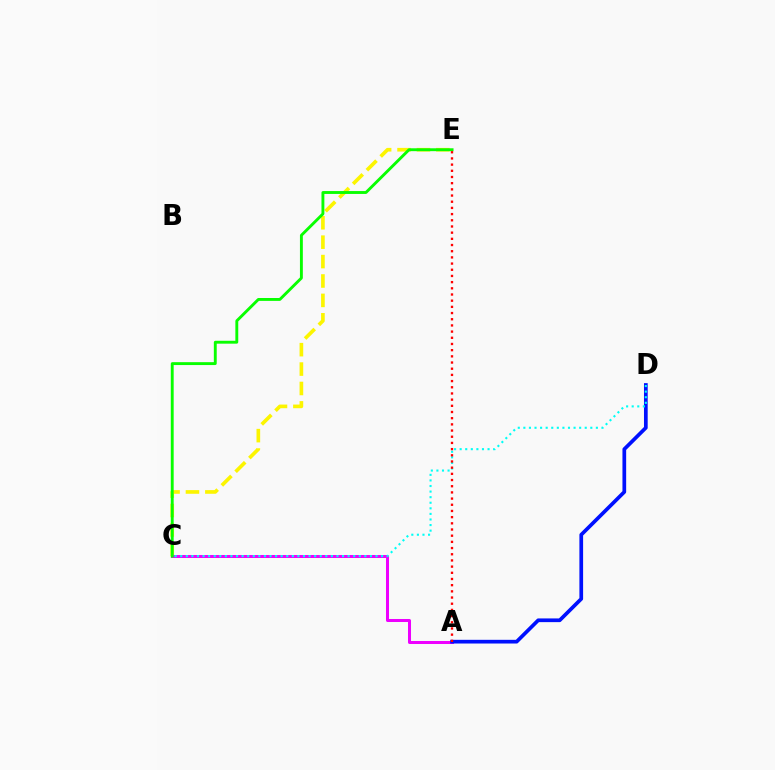{('C', 'E'): [{'color': '#fcf500', 'line_style': 'dashed', 'thickness': 2.64}, {'color': '#08ff00', 'line_style': 'solid', 'thickness': 2.08}], ('A', 'C'): [{'color': '#ee00ff', 'line_style': 'solid', 'thickness': 2.17}], ('A', 'D'): [{'color': '#0010ff', 'line_style': 'solid', 'thickness': 2.67}], ('C', 'D'): [{'color': '#00fff6', 'line_style': 'dotted', 'thickness': 1.52}], ('A', 'E'): [{'color': '#ff0000', 'line_style': 'dotted', 'thickness': 1.68}]}